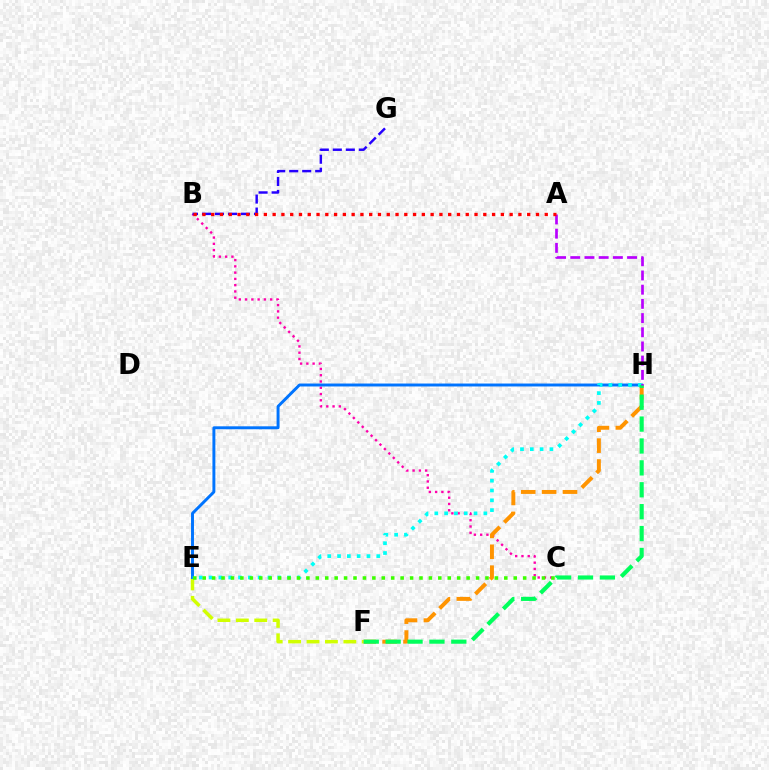{('B', 'C'): [{'color': '#ff00ac', 'line_style': 'dotted', 'thickness': 1.7}], ('E', 'F'): [{'color': '#d1ff00', 'line_style': 'dashed', 'thickness': 2.5}], ('E', 'H'): [{'color': '#0074ff', 'line_style': 'solid', 'thickness': 2.11}, {'color': '#00fff6', 'line_style': 'dotted', 'thickness': 2.66}], ('B', 'G'): [{'color': '#2500ff', 'line_style': 'dashed', 'thickness': 1.77}], ('F', 'H'): [{'color': '#ff9400', 'line_style': 'dashed', 'thickness': 2.84}, {'color': '#00ff5c', 'line_style': 'dashed', 'thickness': 2.97}], ('A', 'H'): [{'color': '#b900ff', 'line_style': 'dashed', 'thickness': 1.93}], ('C', 'E'): [{'color': '#3dff00', 'line_style': 'dotted', 'thickness': 2.56}], ('A', 'B'): [{'color': '#ff0000', 'line_style': 'dotted', 'thickness': 2.38}]}